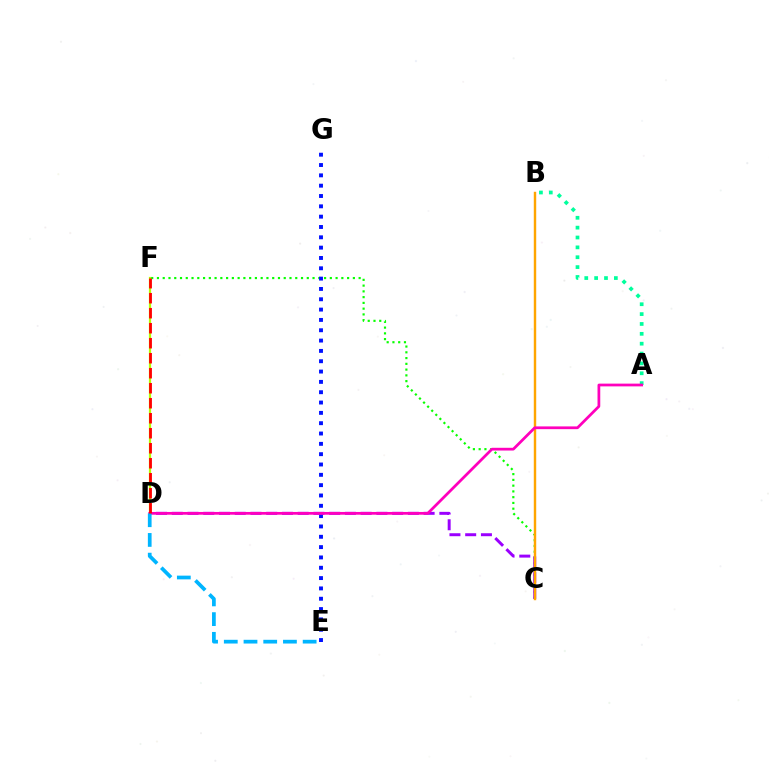{('C', 'F'): [{'color': '#08ff00', 'line_style': 'dotted', 'thickness': 1.57}], ('E', 'G'): [{'color': '#0010ff', 'line_style': 'dotted', 'thickness': 2.81}], ('A', 'B'): [{'color': '#00ff9d', 'line_style': 'dotted', 'thickness': 2.68}], ('C', 'D'): [{'color': '#9b00ff', 'line_style': 'dashed', 'thickness': 2.14}], ('D', 'F'): [{'color': '#b3ff00', 'line_style': 'solid', 'thickness': 1.61}, {'color': '#ff0000', 'line_style': 'dashed', 'thickness': 2.04}], ('B', 'C'): [{'color': '#ffa500', 'line_style': 'solid', 'thickness': 1.74}], ('A', 'D'): [{'color': '#ff00bd', 'line_style': 'solid', 'thickness': 1.98}], ('D', 'E'): [{'color': '#00b5ff', 'line_style': 'dashed', 'thickness': 2.68}]}